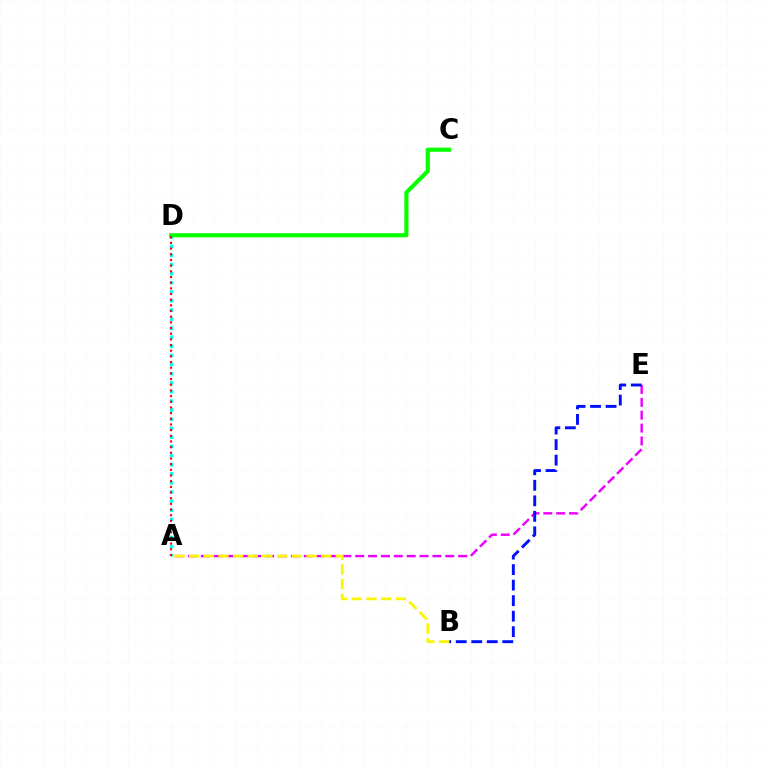{('A', 'E'): [{'color': '#ee00ff', 'line_style': 'dashed', 'thickness': 1.75}], ('A', 'D'): [{'color': '#00fff6', 'line_style': 'dotted', 'thickness': 2.47}, {'color': '#ff0000', 'line_style': 'dotted', 'thickness': 1.54}], ('C', 'D'): [{'color': '#08ff00', 'line_style': 'solid', 'thickness': 2.98}], ('B', 'E'): [{'color': '#0010ff', 'line_style': 'dashed', 'thickness': 2.11}], ('A', 'B'): [{'color': '#fcf500', 'line_style': 'dashed', 'thickness': 1.99}]}